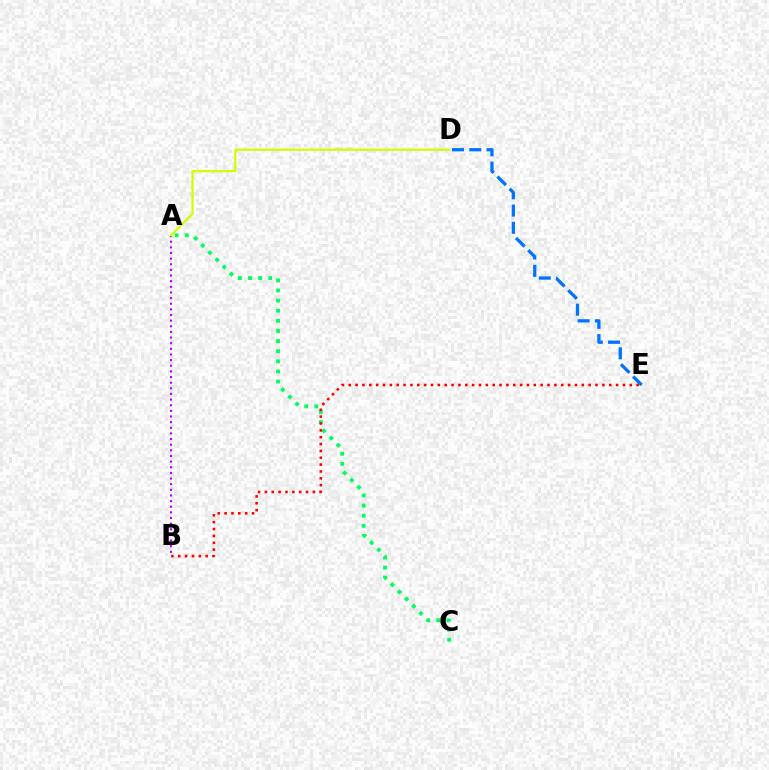{('A', 'C'): [{'color': '#00ff5c', 'line_style': 'dotted', 'thickness': 2.75}], ('B', 'E'): [{'color': '#ff0000', 'line_style': 'dotted', 'thickness': 1.86}], ('D', 'E'): [{'color': '#0074ff', 'line_style': 'dashed', 'thickness': 2.35}], ('A', 'B'): [{'color': '#b900ff', 'line_style': 'dotted', 'thickness': 1.53}], ('A', 'D'): [{'color': '#d1ff00', 'line_style': 'solid', 'thickness': 1.61}]}